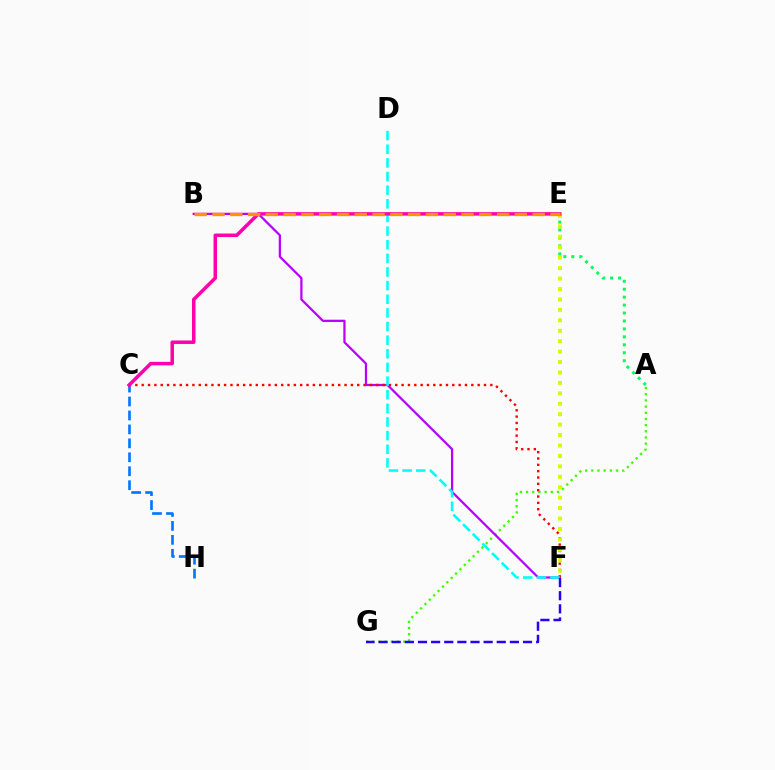{('C', 'H'): [{'color': '#0074ff', 'line_style': 'dashed', 'thickness': 1.89}], ('A', 'G'): [{'color': '#3dff00', 'line_style': 'dotted', 'thickness': 1.68}], ('B', 'F'): [{'color': '#b900ff', 'line_style': 'solid', 'thickness': 1.62}], ('C', 'F'): [{'color': '#ff0000', 'line_style': 'dotted', 'thickness': 1.72}], ('A', 'E'): [{'color': '#00ff5c', 'line_style': 'dotted', 'thickness': 2.16}], ('D', 'F'): [{'color': '#00fff6', 'line_style': 'dashed', 'thickness': 1.85}], ('E', 'F'): [{'color': '#d1ff00', 'line_style': 'dotted', 'thickness': 2.83}], ('F', 'G'): [{'color': '#2500ff', 'line_style': 'dashed', 'thickness': 1.78}], ('C', 'E'): [{'color': '#ff00ac', 'line_style': 'solid', 'thickness': 2.52}], ('B', 'E'): [{'color': '#ff9400', 'line_style': 'dashed', 'thickness': 2.42}]}